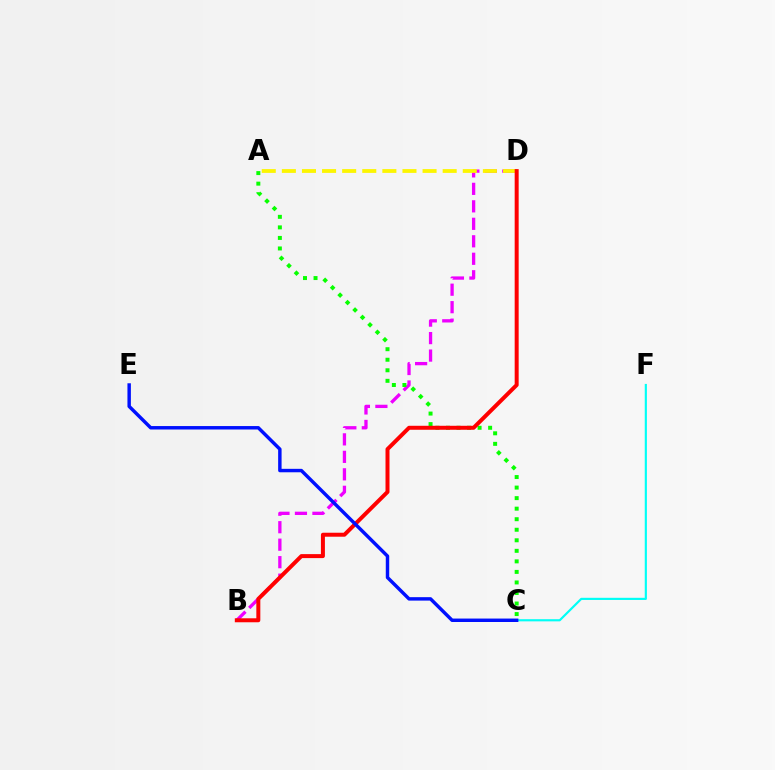{('B', 'D'): [{'color': '#ee00ff', 'line_style': 'dashed', 'thickness': 2.37}, {'color': '#ff0000', 'line_style': 'solid', 'thickness': 2.87}], ('A', 'C'): [{'color': '#08ff00', 'line_style': 'dotted', 'thickness': 2.86}], ('A', 'D'): [{'color': '#fcf500', 'line_style': 'dashed', 'thickness': 2.73}], ('C', 'F'): [{'color': '#00fff6', 'line_style': 'solid', 'thickness': 1.56}], ('C', 'E'): [{'color': '#0010ff', 'line_style': 'solid', 'thickness': 2.48}]}